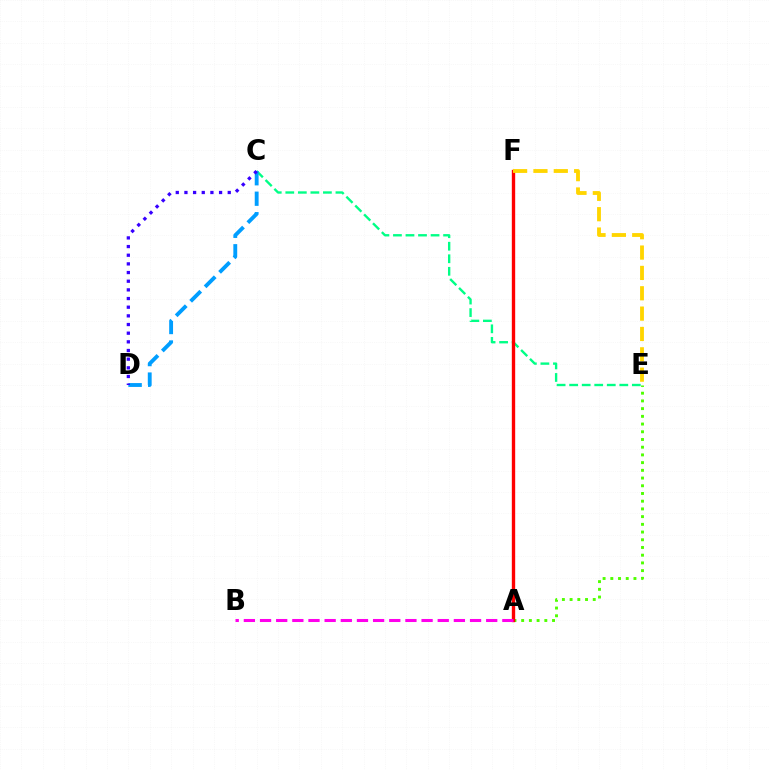{('C', 'E'): [{'color': '#00ff86', 'line_style': 'dashed', 'thickness': 1.7}], ('A', 'E'): [{'color': '#4fff00', 'line_style': 'dotted', 'thickness': 2.1}], ('A', 'F'): [{'color': '#ff0000', 'line_style': 'solid', 'thickness': 2.42}], ('E', 'F'): [{'color': '#ffd500', 'line_style': 'dashed', 'thickness': 2.76}], ('C', 'D'): [{'color': '#009eff', 'line_style': 'dashed', 'thickness': 2.78}, {'color': '#3700ff', 'line_style': 'dotted', 'thickness': 2.35}], ('A', 'B'): [{'color': '#ff00ed', 'line_style': 'dashed', 'thickness': 2.19}]}